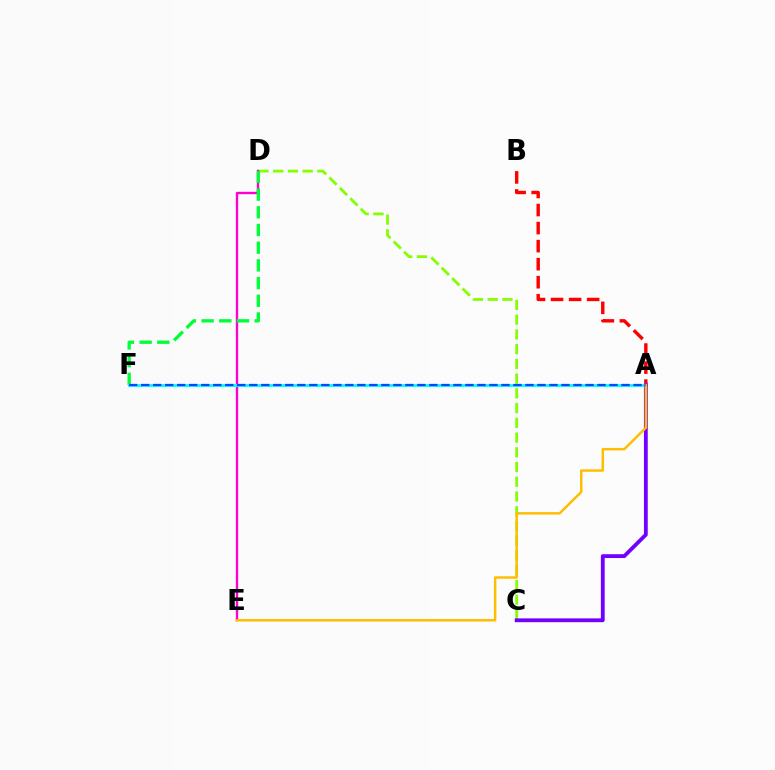{('C', 'D'): [{'color': '#84ff00', 'line_style': 'dashed', 'thickness': 2.0}], ('D', 'E'): [{'color': '#ff00cf', 'line_style': 'solid', 'thickness': 1.7}], ('D', 'F'): [{'color': '#00ff39', 'line_style': 'dashed', 'thickness': 2.4}], ('A', 'B'): [{'color': '#ff0000', 'line_style': 'dashed', 'thickness': 2.45}], ('A', 'F'): [{'color': '#00fff6', 'line_style': 'solid', 'thickness': 2.04}, {'color': '#004bff', 'line_style': 'dashed', 'thickness': 1.63}], ('A', 'C'): [{'color': '#7200ff', 'line_style': 'solid', 'thickness': 2.75}], ('A', 'E'): [{'color': '#ffbd00', 'line_style': 'solid', 'thickness': 1.77}]}